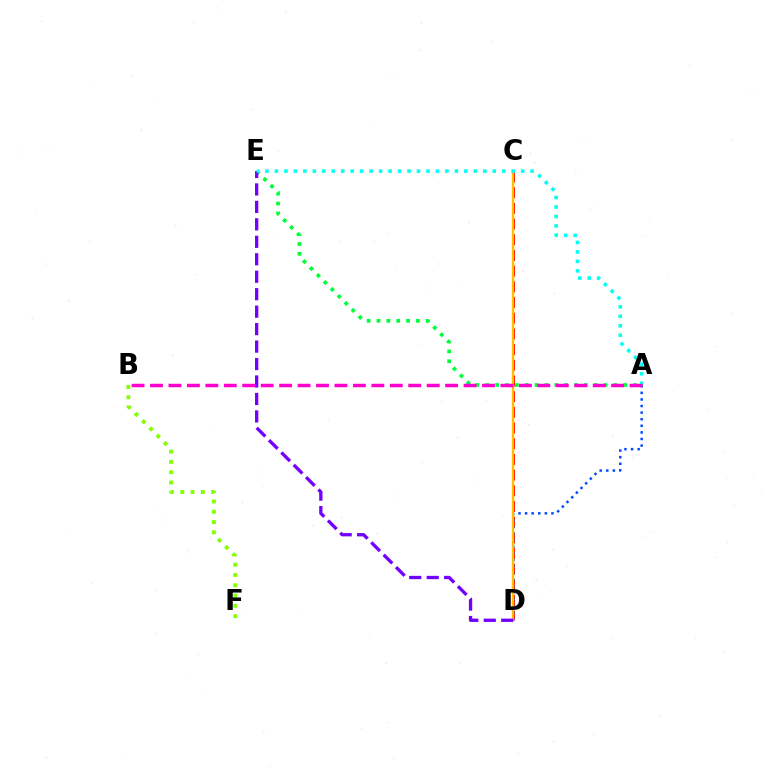{('A', 'E'): [{'color': '#00ff39', 'line_style': 'dotted', 'thickness': 2.68}, {'color': '#00fff6', 'line_style': 'dotted', 'thickness': 2.57}], ('C', 'D'): [{'color': '#ff0000', 'line_style': 'dashed', 'thickness': 2.13}, {'color': '#ffbd00', 'line_style': 'solid', 'thickness': 1.71}], ('A', 'D'): [{'color': '#004bff', 'line_style': 'dotted', 'thickness': 1.79}], ('B', 'F'): [{'color': '#84ff00', 'line_style': 'dotted', 'thickness': 2.8}], ('D', 'E'): [{'color': '#7200ff', 'line_style': 'dashed', 'thickness': 2.37}], ('A', 'B'): [{'color': '#ff00cf', 'line_style': 'dashed', 'thickness': 2.51}]}